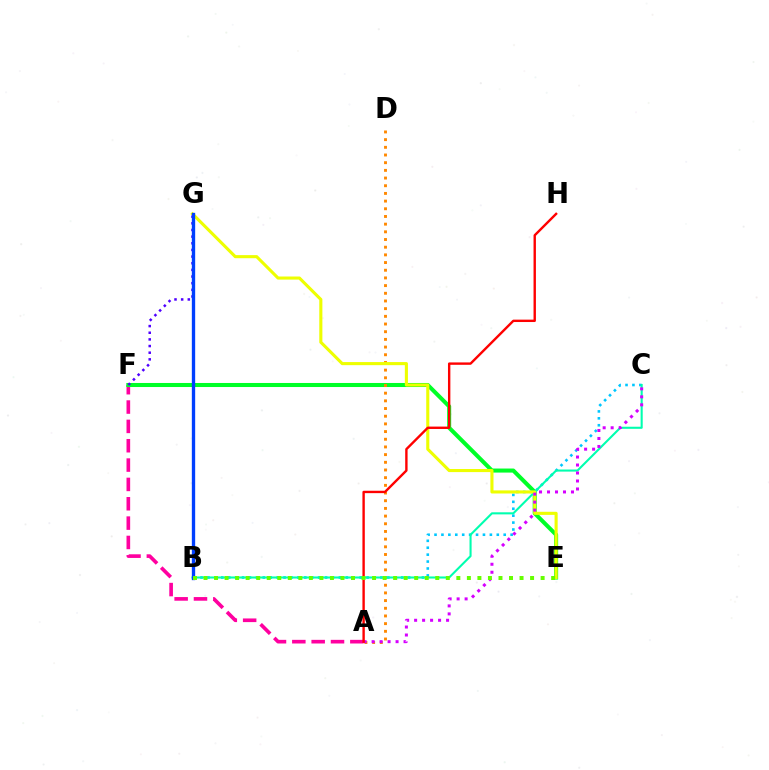{('A', 'F'): [{'color': '#ff00a0', 'line_style': 'dashed', 'thickness': 2.63}], ('E', 'F'): [{'color': '#00ff27', 'line_style': 'solid', 'thickness': 2.91}], ('F', 'G'): [{'color': '#4f00ff', 'line_style': 'dotted', 'thickness': 1.81}], ('A', 'D'): [{'color': '#ff8800', 'line_style': 'dotted', 'thickness': 2.09}], ('B', 'C'): [{'color': '#00c7ff', 'line_style': 'dotted', 'thickness': 1.88}, {'color': '#00ffaf', 'line_style': 'solid', 'thickness': 1.5}], ('E', 'G'): [{'color': '#eeff00', 'line_style': 'solid', 'thickness': 2.23}], ('B', 'G'): [{'color': '#003fff', 'line_style': 'solid', 'thickness': 2.4}], ('A', 'C'): [{'color': '#d600ff', 'line_style': 'dotted', 'thickness': 2.17}], ('A', 'H'): [{'color': '#ff0000', 'line_style': 'solid', 'thickness': 1.72}], ('B', 'E'): [{'color': '#66ff00', 'line_style': 'dotted', 'thickness': 2.86}]}